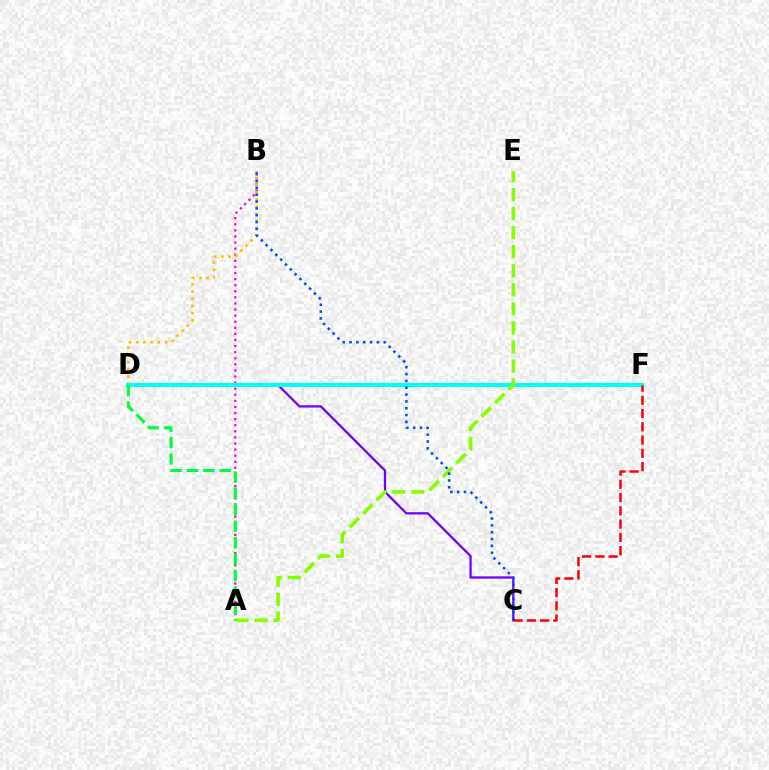{('C', 'D'): [{'color': '#7200ff', 'line_style': 'solid', 'thickness': 1.65}], ('A', 'B'): [{'color': '#ff00cf', 'line_style': 'dotted', 'thickness': 1.65}], ('B', 'D'): [{'color': '#ffbd00', 'line_style': 'dotted', 'thickness': 1.95}], ('D', 'F'): [{'color': '#00fff6', 'line_style': 'solid', 'thickness': 2.91}], ('A', 'E'): [{'color': '#84ff00', 'line_style': 'dashed', 'thickness': 2.59}], ('A', 'D'): [{'color': '#00ff39', 'line_style': 'dashed', 'thickness': 2.23}], ('C', 'F'): [{'color': '#ff0000', 'line_style': 'dashed', 'thickness': 1.8}], ('B', 'C'): [{'color': '#004bff', 'line_style': 'dotted', 'thickness': 1.86}]}